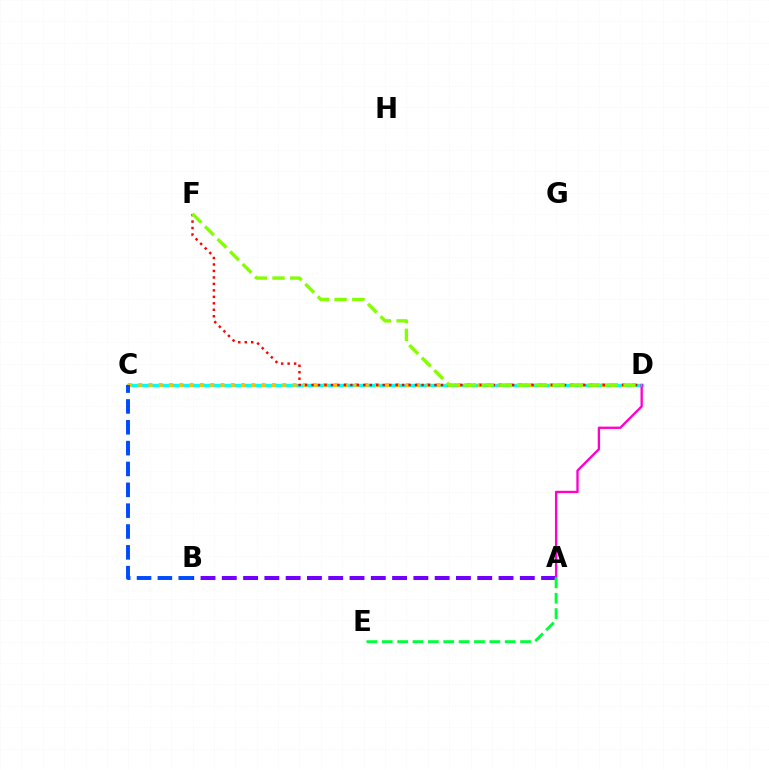{('A', 'B'): [{'color': '#7200ff', 'line_style': 'dashed', 'thickness': 2.89}], ('C', 'D'): [{'color': '#00fff6', 'line_style': 'solid', 'thickness': 2.47}, {'color': '#ffbd00', 'line_style': 'dotted', 'thickness': 2.8}], ('B', 'C'): [{'color': '#004bff', 'line_style': 'dashed', 'thickness': 2.83}], ('D', 'F'): [{'color': '#ff0000', 'line_style': 'dotted', 'thickness': 1.76}, {'color': '#84ff00', 'line_style': 'dashed', 'thickness': 2.41}], ('A', 'D'): [{'color': '#ff00cf', 'line_style': 'solid', 'thickness': 1.68}], ('A', 'E'): [{'color': '#00ff39', 'line_style': 'dashed', 'thickness': 2.09}]}